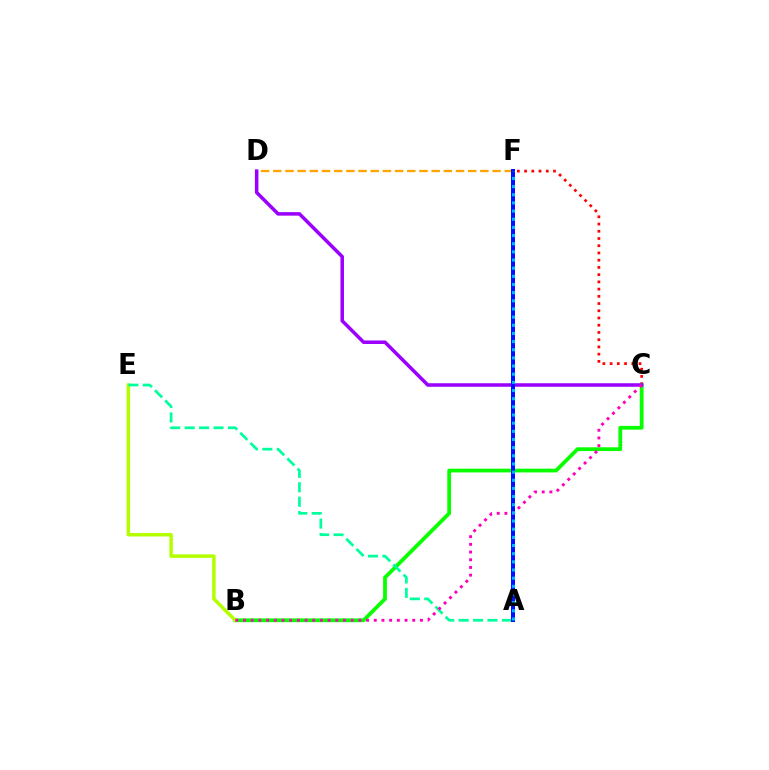{('C', 'F'): [{'color': '#ff0000', 'line_style': 'dotted', 'thickness': 1.96}], ('B', 'C'): [{'color': '#08ff00', 'line_style': 'solid', 'thickness': 2.71}, {'color': '#ff00bd', 'line_style': 'dotted', 'thickness': 2.09}], ('D', 'F'): [{'color': '#ffa500', 'line_style': 'dashed', 'thickness': 1.65}], ('B', 'E'): [{'color': '#b3ff00', 'line_style': 'solid', 'thickness': 2.51}], ('C', 'D'): [{'color': '#9b00ff', 'line_style': 'solid', 'thickness': 2.53}], ('A', 'E'): [{'color': '#00ff9d', 'line_style': 'dashed', 'thickness': 1.96}], ('A', 'F'): [{'color': '#0010ff', 'line_style': 'solid', 'thickness': 2.88}, {'color': '#00b5ff', 'line_style': 'dotted', 'thickness': 2.22}]}